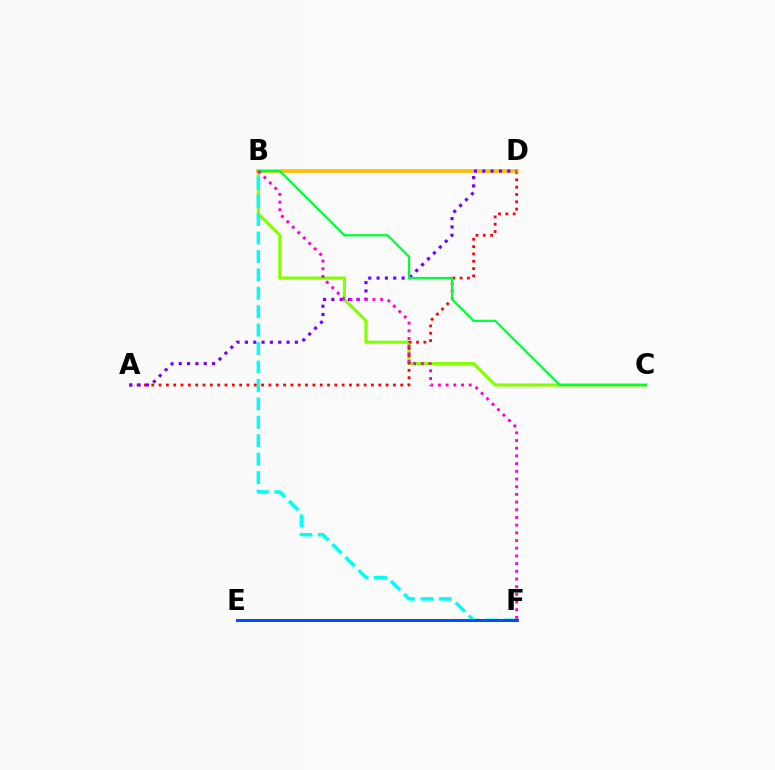{('B', 'C'): [{'color': '#84ff00', 'line_style': 'solid', 'thickness': 2.26}, {'color': '#00ff39', 'line_style': 'solid', 'thickness': 1.63}], ('B', 'F'): [{'color': '#00fff6', 'line_style': 'dashed', 'thickness': 2.5}, {'color': '#ff00cf', 'line_style': 'dotted', 'thickness': 2.09}], ('A', 'D'): [{'color': '#ff0000', 'line_style': 'dotted', 'thickness': 1.99}, {'color': '#7200ff', 'line_style': 'dotted', 'thickness': 2.26}], ('B', 'D'): [{'color': '#ffbd00', 'line_style': 'solid', 'thickness': 2.62}], ('E', 'F'): [{'color': '#004bff', 'line_style': 'solid', 'thickness': 2.12}]}